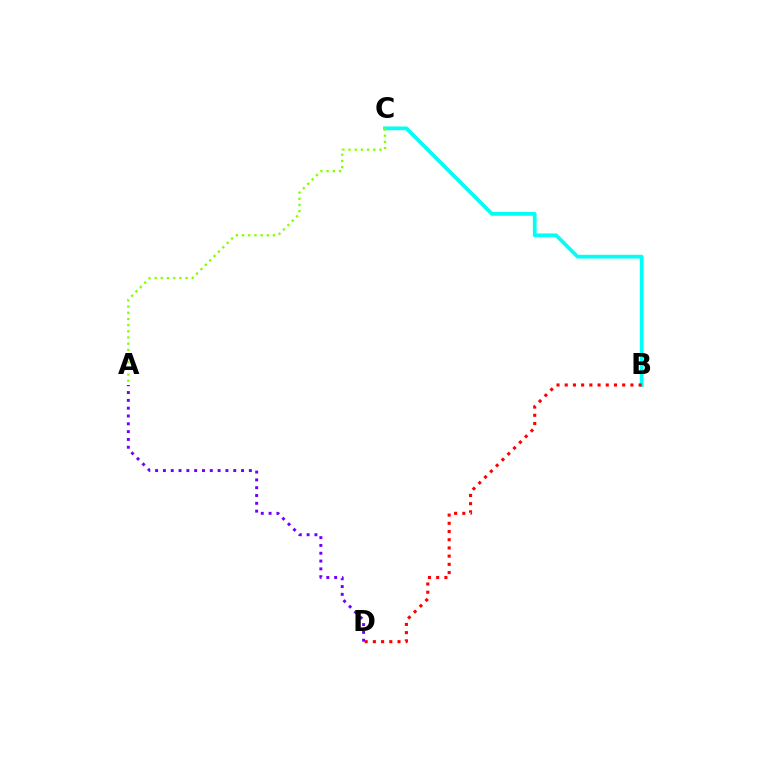{('B', 'C'): [{'color': '#00fff6', 'line_style': 'solid', 'thickness': 2.7}], ('B', 'D'): [{'color': '#ff0000', 'line_style': 'dotted', 'thickness': 2.23}], ('A', 'C'): [{'color': '#84ff00', 'line_style': 'dotted', 'thickness': 1.68}], ('A', 'D'): [{'color': '#7200ff', 'line_style': 'dotted', 'thickness': 2.12}]}